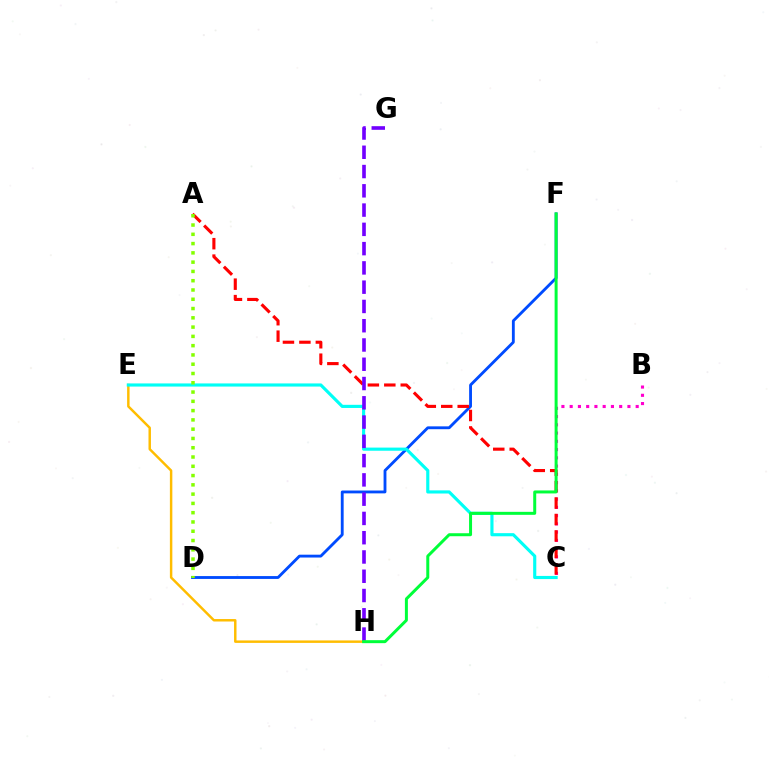{('D', 'F'): [{'color': '#004bff', 'line_style': 'solid', 'thickness': 2.05}], ('E', 'H'): [{'color': '#ffbd00', 'line_style': 'solid', 'thickness': 1.77}], ('B', 'C'): [{'color': '#ff00cf', 'line_style': 'dotted', 'thickness': 2.24}], ('C', 'E'): [{'color': '#00fff6', 'line_style': 'solid', 'thickness': 2.26}], ('A', 'C'): [{'color': '#ff0000', 'line_style': 'dashed', 'thickness': 2.23}], ('A', 'D'): [{'color': '#84ff00', 'line_style': 'dotted', 'thickness': 2.52}], ('G', 'H'): [{'color': '#7200ff', 'line_style': 'dashed', 'thickness': 2.62}], ('F', 'H'): [{'color': '#00ff39', 'line_style': 'solid', 'thickness': 2.15}]}